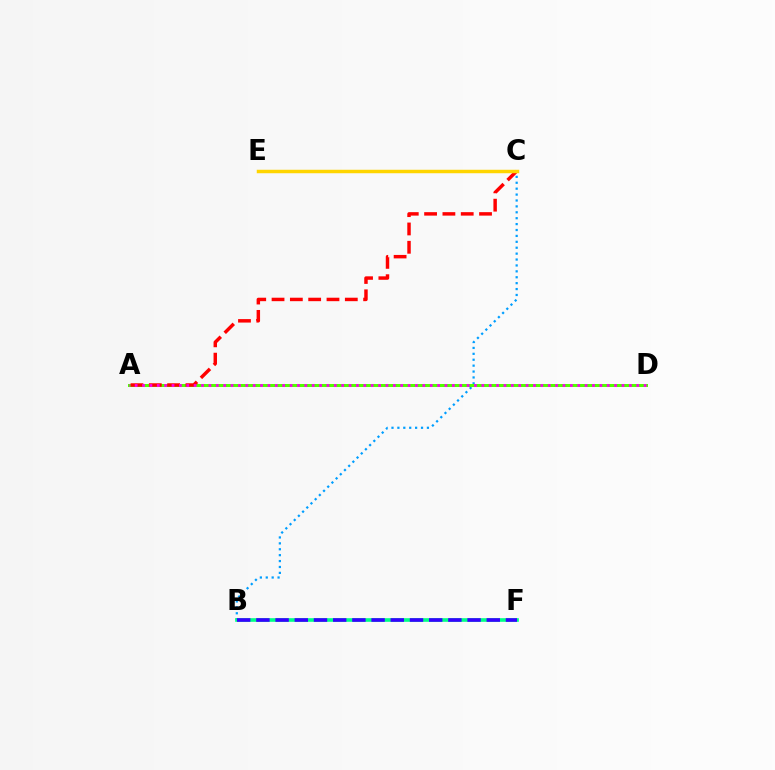{('B', 'C'): [{'color': '#009eff', 'line_style': 'dotted', 'thickness': 1.6}], ('A', 'D'): [{'color': '#4fff00', 'line_style': 'solid', 'thickness': 2.17}, {'color': '#ff00ed', 'line_style': 'dotted', 'thickness': 2.0}], ('B', 'F'): [{'color': '#00ff86', 'line_style': 'solid', 'thickness': 2.62}, {'color': '#3700ff', 'line_style': 'dashed', 'thickness': 2.61}], ('A', 'C'): [{'color': '#ff0000', 'line_style': 'dashed', 'thickness': 2.49}], ('C', 'E'): [{'color': '#ffd500', 'line_style': 'solid', 'thickness': 2.5}]}